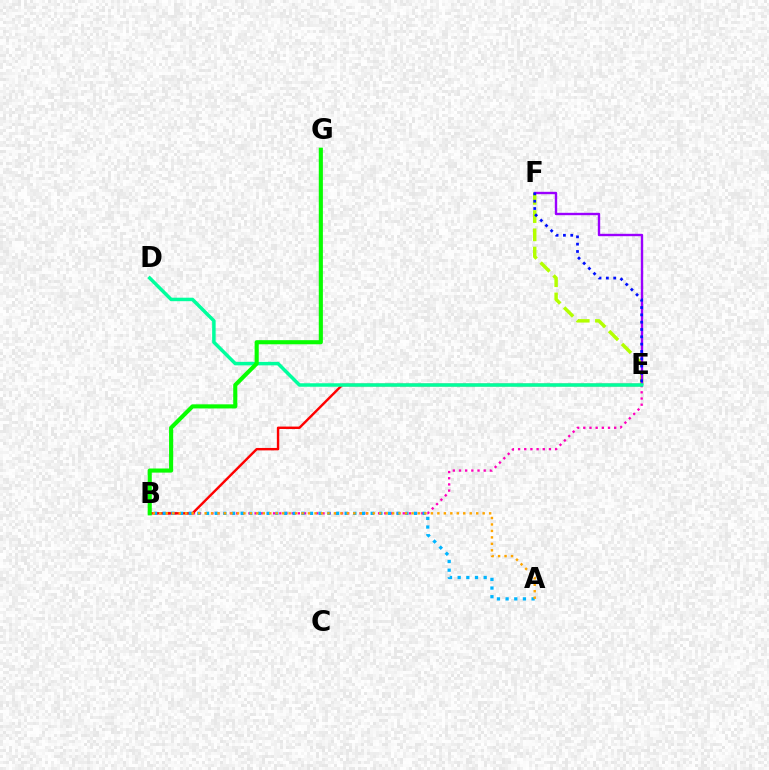{('B', 'E'): [{'color': '#ff00bd', 'line_style': 'dotted', 'thickness': 1.68}, {'color': '#ff0000', 'line_style': 'solid', 'thickness': 1.74}], ('A', 'B'): [{'color': '#00b5ff', 'line_style': 'dotted', 'thickness': 2.35}, {'color': '#ffa500', 'line_style': 'dotted', 'thickness': 1.76}], ('E', 'F'): [{'color': '#b3ff00', 'line_style': 'dashed', 'thickness': 2.48}, {'color': '#9b00ff', 'line_style': 'solid', 'thickness': 1.71}, {'color': '#0010ff', 'line_style': 'dotted', 'thickness': 1.99}], ('D', 'E'): [{'color': '#00ff9d', 'line_style': 'solid', 'thickness': 2.51}], ('B', 'G'): [{'color': '#08ff00', 'line_style': 'solid', 'thickness': 2.96}]}